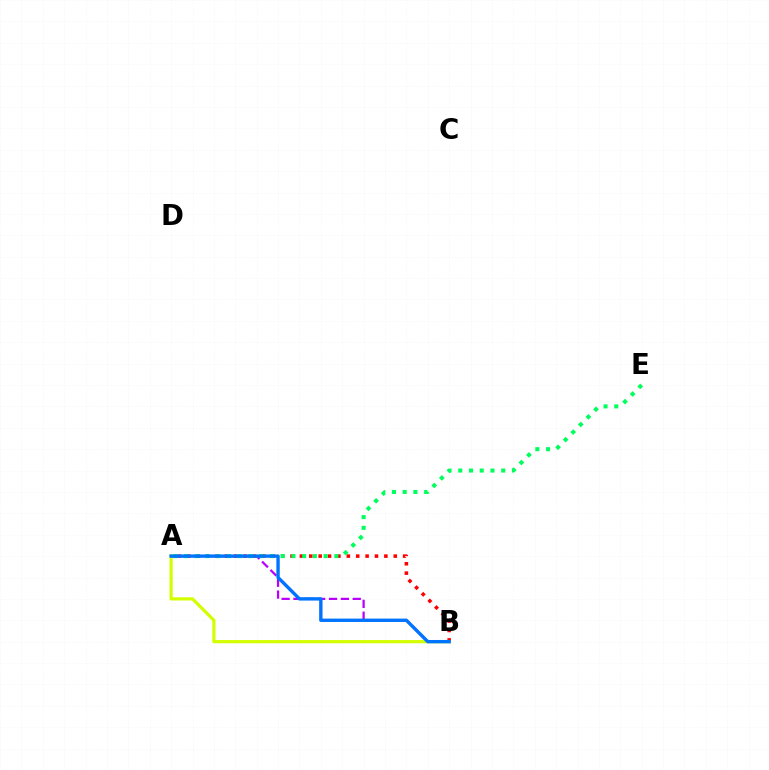{('A', 'B'): [{'color': '#b900ff', 'line_style': 'dashed', 'thickness': 1.61}, {'color': '#ff0000', 'line_style': 'dotted', 'thickness': 2.55}, {'color': '#d1ff00', 'line_style': 'solid', 'thickness': 2.29}, {'color': '#0074ff', 'line_style': 'solid', 'thickness': 2.43}], ('A', 'E'): [{'color': '#00ff5c', 'line_style': 'dotted', 'thickness': 2.92}]}